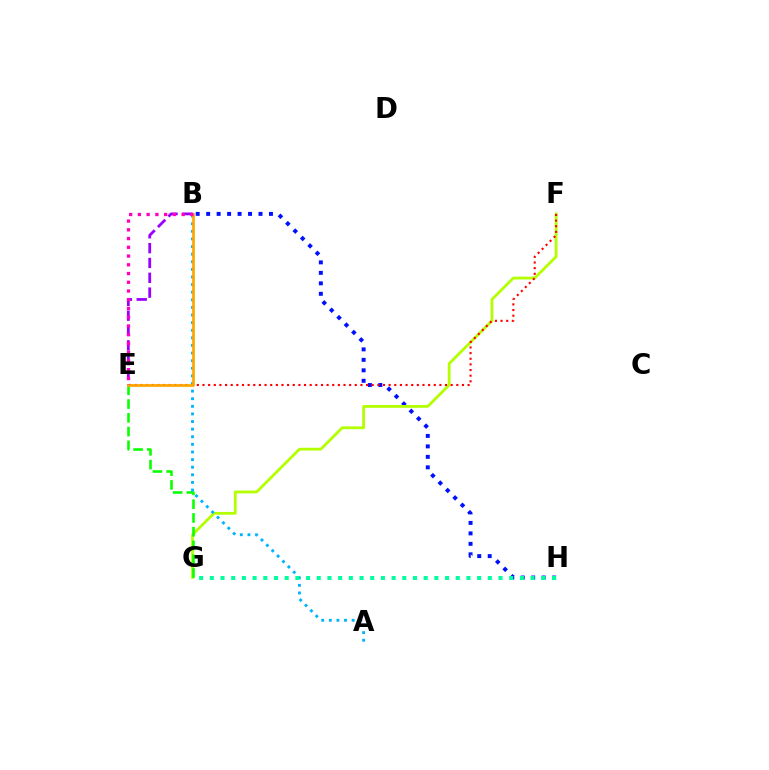{('B', 'H'): [{'color': '#0010ff', 'line_style': 'dotted', 'thickness': 2.84}], ('F', 'G'): [{'color': '#b3ff00', 'line_style': 'solid', 'thickness': 2.01}], ('E', 'F'): [{'color': '#ff0000', 'line_style': 'dotted', 'thickness': 1.53}], ('E', 'G'): [{'color': '#08ff00', 'line_style': 'dashed', 'thickness': 1.87}], ('A', 'B'): [{'color': '#00b5ff', 'line_style': 'dotted', 'thickness': 2.07}], ('B', 'E'): [{'color': '#ffa500', 'line_style': 'solid', 'thickness': 1.95}, {'color': '#9b00ff', 'line_style': 'dashed', 'thickness': 2.01}, {'color': '#ff00bd', 'line_style': 'dotted', 'thickness': 2.38}], ('G', 'H'): [{'color': '#00ff9d', 'line_style': 'dotted', 'thickness': 2.9}]}